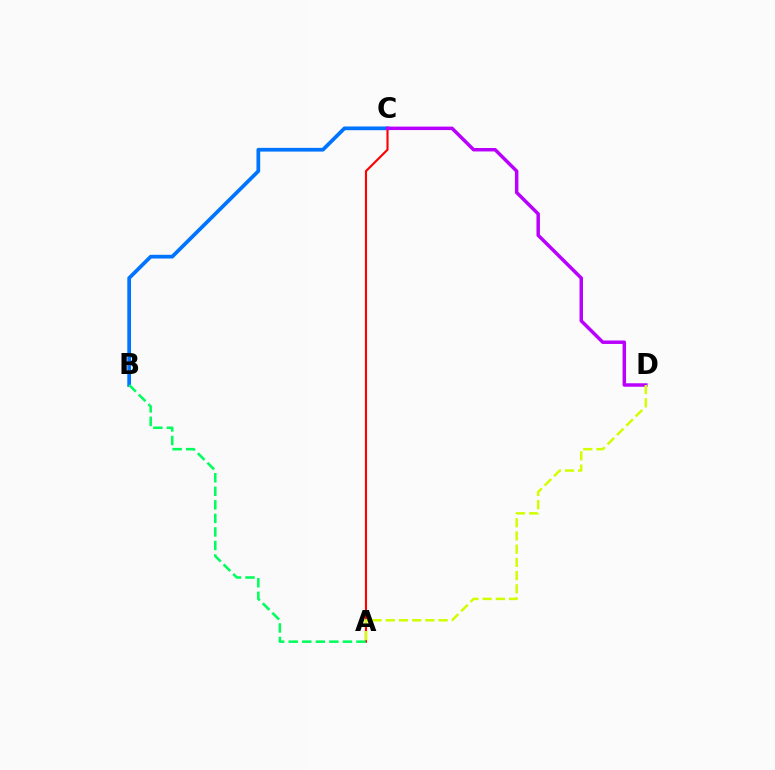{('B', 'C'): [{'color': '#0074ff', 'line_style': 'solid', 'thickness': 2.69}], ('A', 'C'): [{'color': '#ff0000', 'line_style': 'solid', 'thickness': 1.53}], ('C', 'D'): [{'color': '#b900ff', 'line_style': 'solid', 'thickness': 2.49}], ('A', 'D'): [{'color': '#d1ff00', 'line_style': 'dashed', 'thickness': 1.79}], ('A', 'B'): [{'color': '#00ff5c', 'line_style': 'dashed', 'thickness': 1.84}]}